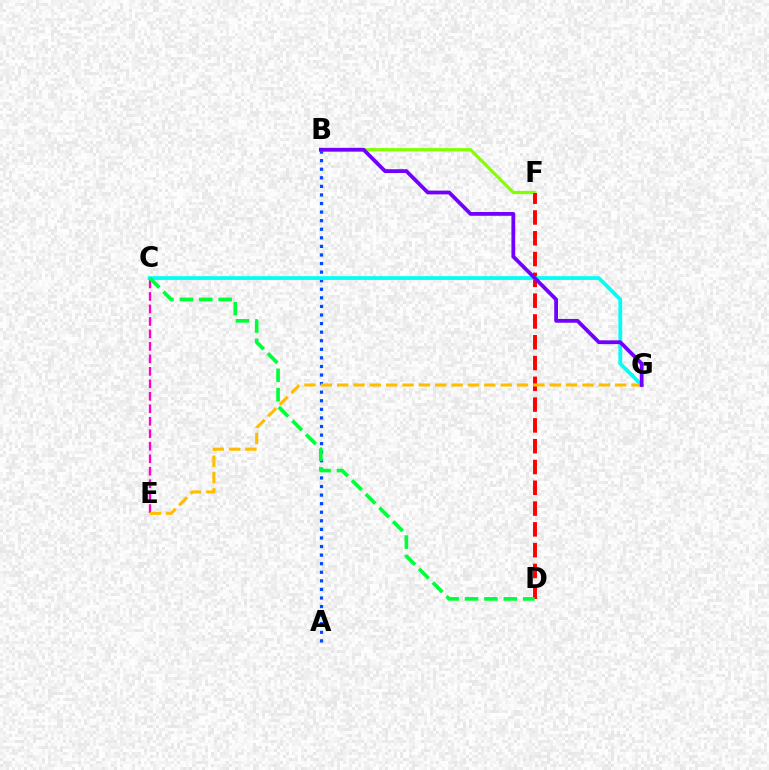{('C', 'E'): [{'color': '#ff00cf', 'line_style': 'dashed', 'thickness': 1.7}], ('A', 'B'): [{'color': '#004bff', 'line_style': 'dotted', 'thickness': 2.33}], ('B', 'F'): [{'color': '#84ff00', 'line_style': 'solid', 'thickness': 2.34}], ('D', 'F'): [{'color': '#ff0000', 'line_style': 'dashed', 'thickness': 2.82}], ('C', 'G'): [{'color': '#00fff6', 'line_style': 'solid', 'thickness': 2.71}], ('E', 'G'): [{'color': '#ffbd00', 'line_style': 'dashed', 'thickness': 2.22}], ('C', 'D'): [{'color': '#00ff39', 'line_style': 'dashed', 'thickness': 2.63}], ('B', 'G'): [{'color': '#7200ff', 'line_style': 'solid', 'thickness': 2.72}]}